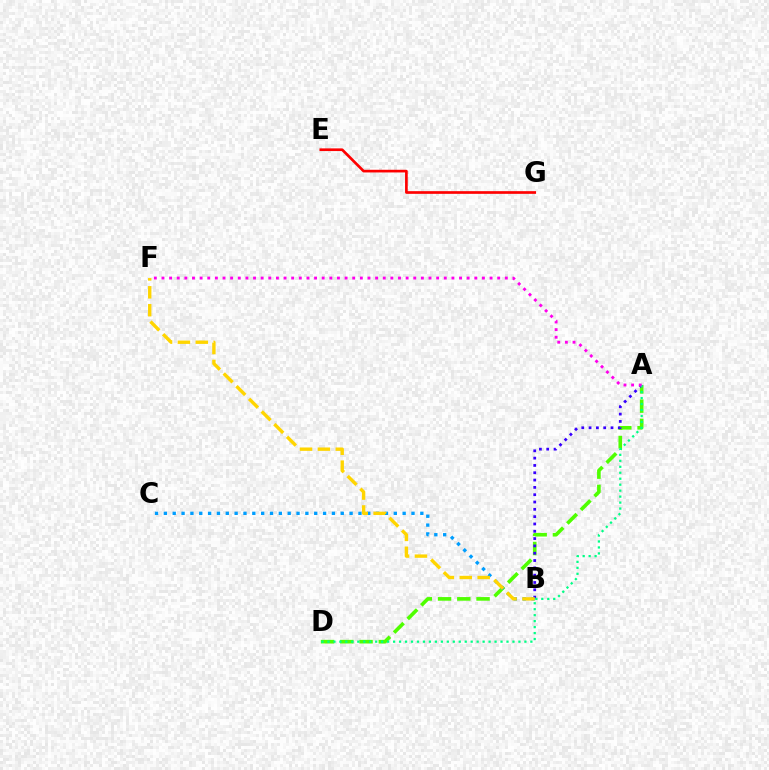{('E', 'G'): [{'color': '#ff0000', 'line_style': 'solid', 'thickness': 1.93}], ('A', 'D'): [{'color': '#4fff00', 'line_style': 'dashed', 'thickness': 2.61}, {'color': '#00ff86', 'line_style': 'dotted', 'thickness': 1.62}], ('A', 'B'): [{'color': '#3700ff', 'line_style': 'dotted', 'thickness': 1.99}], ('B', 'C'): [{'color': '#009eff', 'line_style': 'dotted', 'thickness': 2.4}], ('A', 'F'): [{'color': '#ff00ed', 'line_style': 'dotted', 'thickness': 2.07}], ('B', 'F'): [{'color': '#ffd500', 'line_style': 'dashed', 'thickness': 2.43}]}